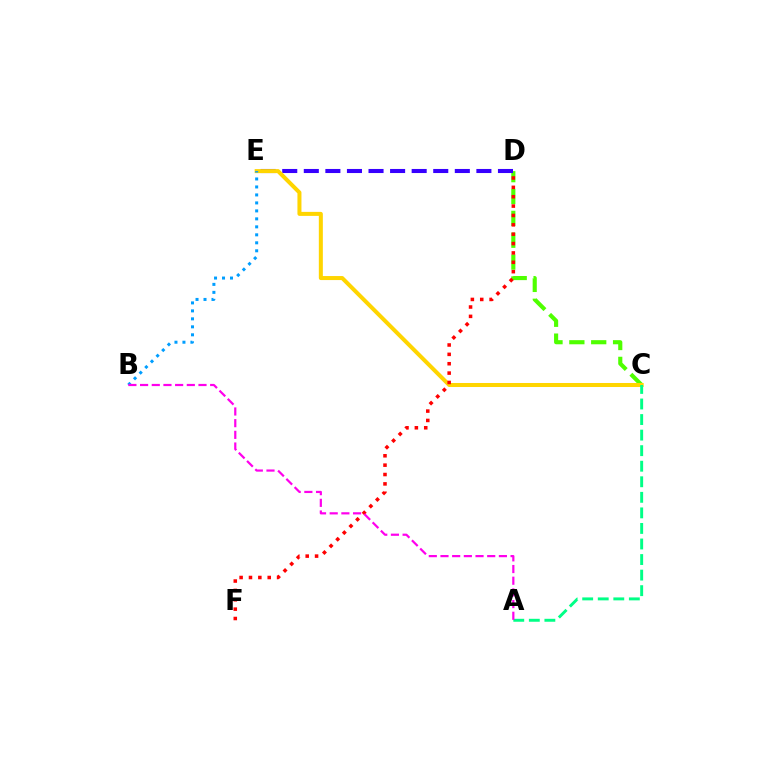{('C', 'D'): [{'color': '#4fff00', 'line_style': 'dashed', 'thickness': 2.97}], ('D', 'E'): [{'color': '#3700ff', 'line_style': 'dashed', 'thickness': 2.93}], ('C', 'E'): [{'color': '#ffd500', 'line_style': 'solid', 'thickness': 2.89}], ('B', 'E'): [{'color': '#009eff', 'line_style': 'dotted', 'thickness': 2.17}], ('D', 'F'): [{'color': '#ff0000', 'line_style': 'dotted', 'thickness': 2.55}], ('A', 'C'): [{'color': '#00ff86', 'line_style': 'dashed', 'thickness': 2.11}], ('A', 'B'): [{'color': '#ff00ed', 'line_style': 'dashed', 'thickness': 1.59}]}